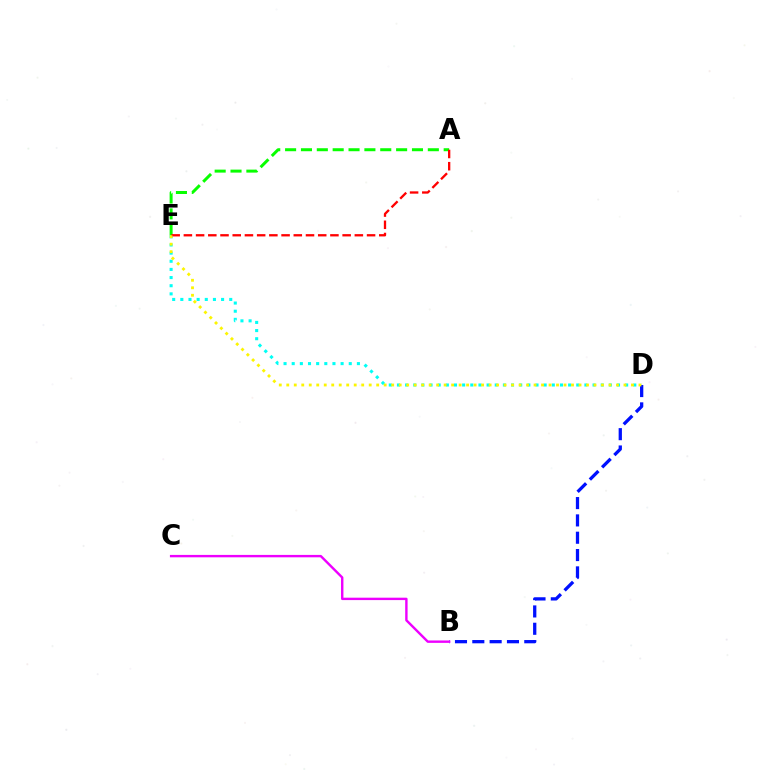{('D', 'E'): [{'color': '#00fff6', 'line_style': 'dotted', 'thickness': 2.21}, {'color': '#fcf500', 'line_style': 'dotted', 'thickness': 2.04}], ('A', 'E'): [{'color': '#08ff00', 'line_style': 'dashed', 'thickness': 2.15}, {'color': '#ff0000', 'line_style': 'dashed', 'thickness': 1.66}], ('B', 'D'): [{'color': '#0010ff', 'line_style': 'dashed', 'thickness': 2.35}], ('B', 'C'): [{'color': '#ee00ff', 'line_style': 'solid', 'thickness': 1.73}]}